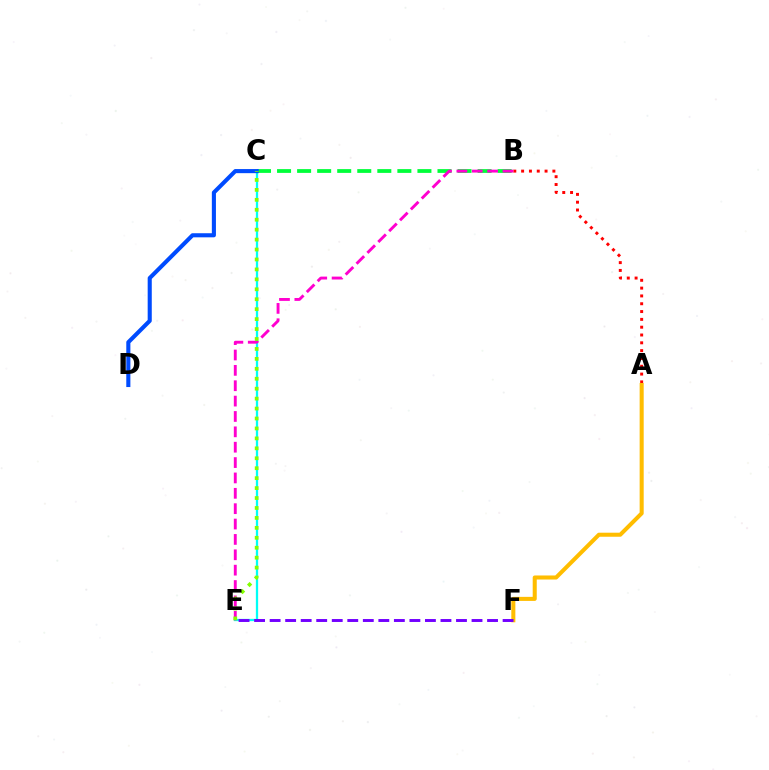{('A', 'B'): [{'color': '#ff0000', 'line_style': 'dotted', 'thickness': 2.12}], ('B', 'C'): [{'color': '#00ff39', 'line_style': 'dashed', 'thickness': 2.72}], ('C', 'E'): [{'color': '#00fff6', 'line_style': 'solid', 'thickness': 1.64}, {'color': '#84ff00', 'line_style': 'dotted', 'thickness': 2.7}], ('C', 'D'): [{'color': '#004bff', 'line_style': 'solid', 'thickness': 2.95}], ('A', 'F'): [{'color': '#ffbd00', 'line_style': 'solid', 'thickness': 2.92}], ('B', 'E'): [{'color': '#ff00cf', 'line_style': 'dashed', 'thickness': 2.09}], ('E', 'F'): [{'color': '#7200ff', 'line_style': 'dashed', 'thickness': 2.11}]}